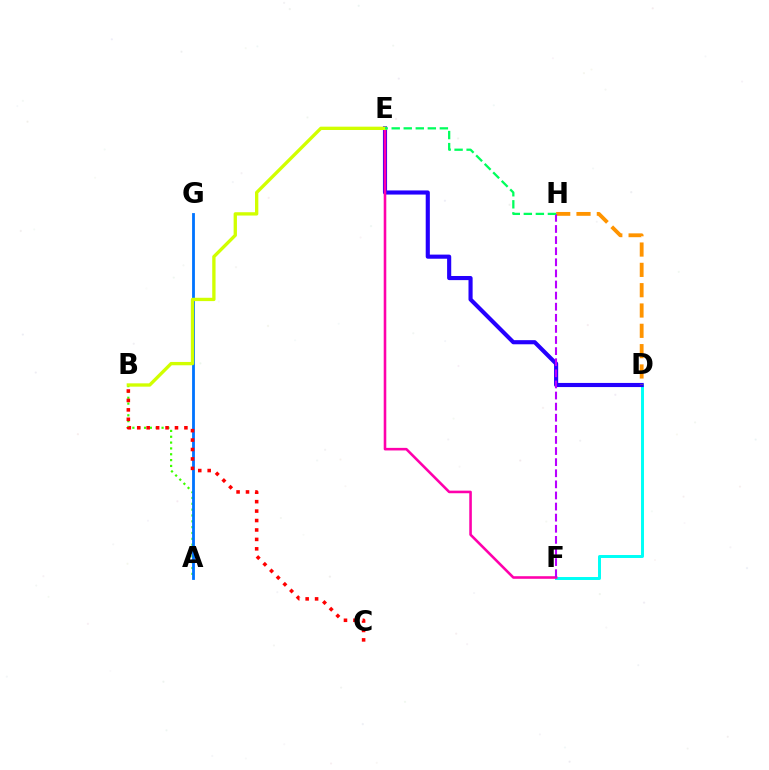{('A', 'B'): [{'color': '#3dff00', 'line_style': 'dotted', 'thickness': 1.59}], ('D', 'F'): [{'color': '#00fff6', 'line_style': 'solid', 'thickness': 2.14}], ('D', 'E'): [{'color': '#2500ff', 'line_style': 'solid', 'thickness': 2.97}], ('A', 'G'): [{'color': '#0074ff', 'line_style': 'solid', 'thickness': 2.02}], ('E', 'F'): [{'color': '#ff00ac', 'line_style': 'solid', 'thickness': 1.86}], ('D', 'H'): [{'color': '#ff9400', 'line_style': 'dashed', 'thickness': 2.76}], ('B', 'C'): [{'color': '#ff0000', 'line_style': 'dotted', 'thickness': 2.56}], ('F', 'H'): [{'color': '#b900ff', 'line_style': 'dashed', 'thickness': 1.51}], ('B', 'E'): [{'color': '#d1ff00', 'line_style': 'solid', 'thickness': 2.39}], ('E', 'H'): [{'color': '#00ff5c', 'line_style': 'dashed', 'thickness': 1.64}]}